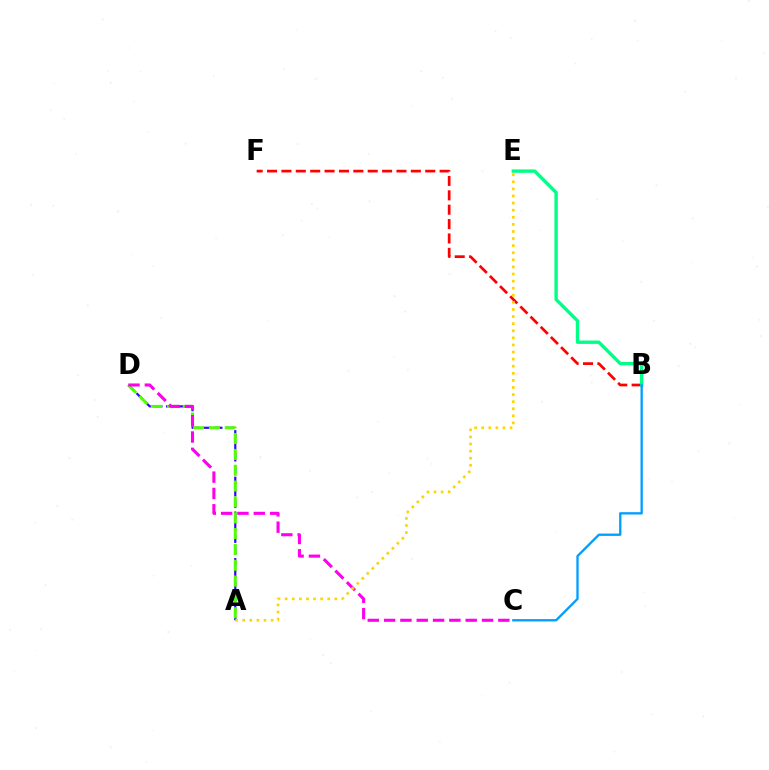{('B', 'F'): [{'color': '#ff0000', 'line_style': 'dashed', 'thickness': 1.95}], ('A', 'D'): [{'color': '#3700ff', 'line_style': 'dashed', 'thickness': 1.58}, {'color': '#4fff00', 'line_style': 'dashed', 'thickness': 2.15}], ('B', 'E'): [{'color': '#00ff86', 'line_style': 'solid', 'thickness': 2.43}], ('C', 'D'): [{'color': '#ff00ed', 'line_style': 'dashed', 'thickness': 2.22}], ('B', 'C'): [{'color': '#009eff', 'line_style': 'solid', 'thickness': 1.68}], ('A', 'E'): [{'color': '#ffd500', 'line_style': 'dotted', 'thickness': 1.93}]}